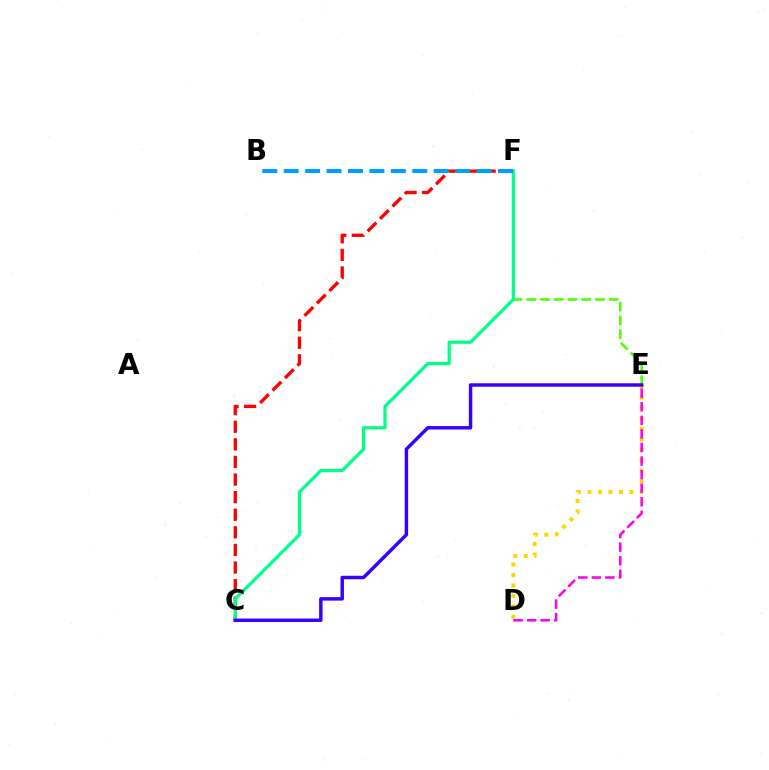{('D', 'E'): [{'color': '#ffd500', 'line_style': 'dotted', 'thickness': 2.85}, {'color': '#ff00ed', 'line_style': 'dashed', 'thickness': 1.84}], ('C', 'F'): [{'color': '#ff0000', 'line_style': 'dashed', 'thickness': 2.39}, {'color': '#00ff86', 'line_style': 'solid', 'thickness': 2.32}], ('E', 'F'): [{'color': '#4fff00', 'line_style': 'dashed', 'thickness': 1.87}], ('C', 'E'): [{'color': '#3700ff', 'line_style': 'solid', 'thickness': 2.49}], ('B', 'F'): [{'color': '#009eff', 'line_style': 'dashed', 'thickness': 2.91}]}